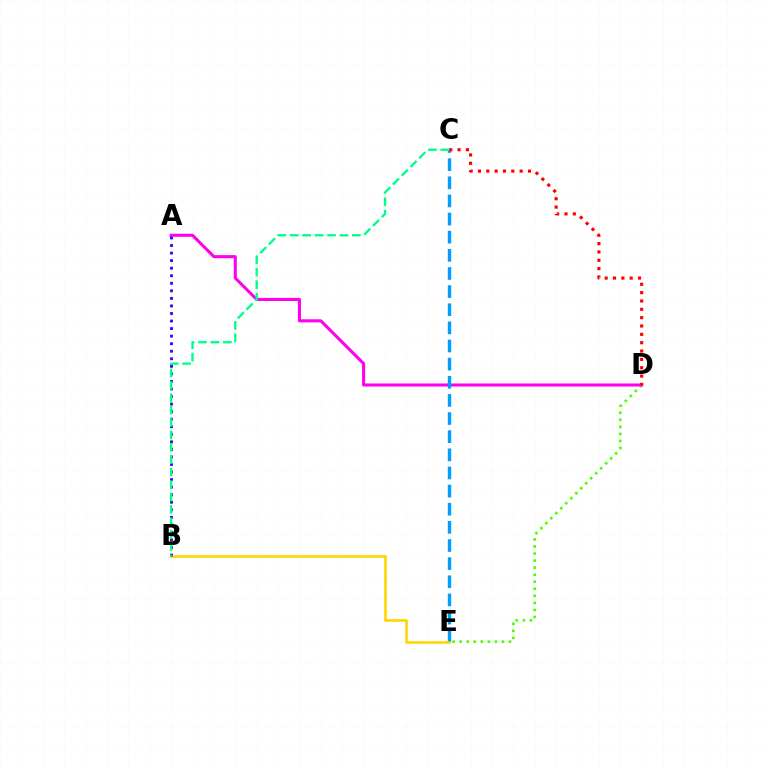{('D', 'E'): [{'color': '#4fff00', 'line_style': 'dotted', 'thickness': 1.92}], ('A', 'D'): [{'color': '#ff00ed', 'line_style': 'solid', 'thickness': 2.22}], ('C', 'E'): [{'color': '#009eff', 'line_style': 'dashed', 'thickness': 2.46}], ('B', 'E'): [{'color': '#ffd500', 'line_style': 'solid', 'thickness': 1.87}], ('A', 'B'): [{'color': '#3700ff', 'line_style': 'dotted', 'thickness': 2.05}], ('C', 'D'): [{'color': '#ff0000', 'line_style': 'dotted', 'thickness': 2.27}], ('B', 'C'): [{'color': '#00ff86', 'line_style': 'dashed', 'thickness': 1.69}]}